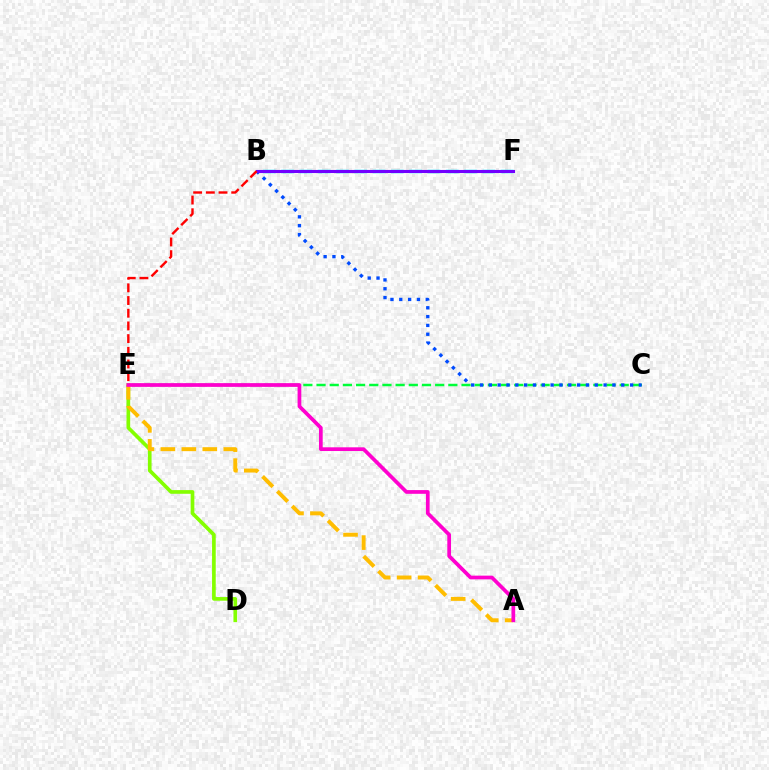{('C', 'E'): [{'color': '#00ff39', 'line_style': 'dashed', 'thickness': 1.79}], ('B', 'F'): [{'color': '#00fff6', 'line_style': 'dashed', 'thickness': 2.49}, {'color': '#7200ff', 'line_style': 'solid', 'thickness': 2.22}], ('D', 'E'): [{'color': '#84ff00', 'line_style': 'solid', 'thickness': 2.65}], ('A', 'E'): [{'color': '#ffbd00', 'line_style': 'dashed', 'thickness': 2.85}, {'color': '#ff00cf', 'line_style': 'solid', 'thickness': 2.68}], ('B', 'C'): [{'color': '#004bff', 'line_style': 'dotted', 'thickness': 2.4}], ('B', 'E'): [{'color': '#ff0000', 'line_style': 'dashed', 'thickness': 1.72}]}